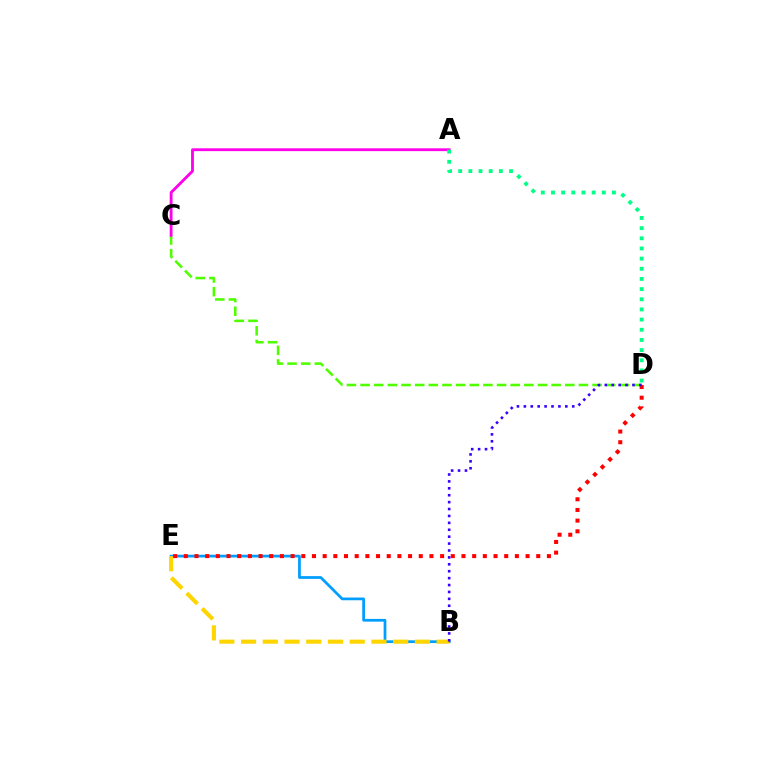{('B', 'E'): [{'color': '#009eff', 'line_style': 'solid', 'thickness': 1.97}, {'color': '#ffd500', 'line_style': 'dashed', 'thickness': 2.95}], ('C', 'D'): [{'color': '#4fff00', 'line_style': 'dashed', 'thickness': 1.85}], ('A', 'C'): [{'color': '#ff00ed', 'line_style': 'solid', 'thickness': 2.04}], ('D', 'E'): [{'color': '#ff0000', 'line_style': 'dotted', 'thickness': 2.9}], ('B', 'D'): [{'color': '#3700ff', 'line_style': 'dotted', 'thickness': 1.88}], ('A', 'D'): [{'color': '#00ff86', 'line_style': 'dotted', 'thickness': 2.76}]}